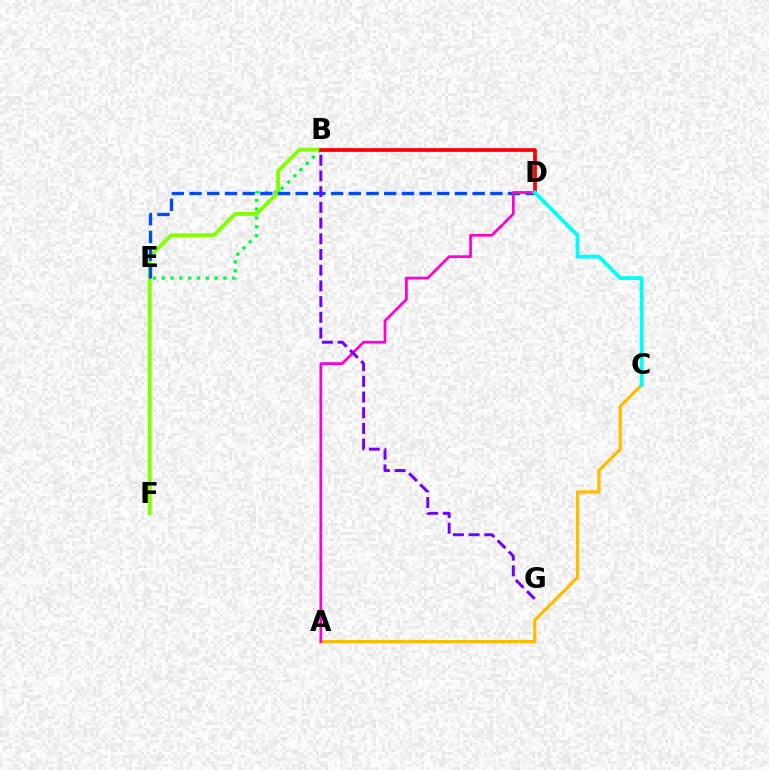{('B', 'E'): [{'color': '#00ff39', 'line_style': 'dotted', 'thickness': 2.39}], ('B', 'F'): [{'color': '#84ff00', 'line_style': 'solid', 'thickness': 2.78}], ('D', 'E'): [{'color': '#004bff', 'line_style': 'dashed', 'thickness': 2.4}], ('A', 'C'): [{'color': '#ffbd00', 'line_style': 'solid', 'thickness': 2.35}], ('B', 'D'): [{'color': '#ff0000', 'line_style': 'solid', 'thickness': 2.69}], ('A', 'D'): [{'color': '#ff00cf', 'line_style': 'solid', 'thickness': 1.98}], ('C', 'D'): [{'color': '#00fff6', 'line_style': 'solid', 'thickness': 2.75}], ('B', 'G'): [{'color': '#7200ff', 'line_style': 'dashed', 'thickness': 2.13}]}